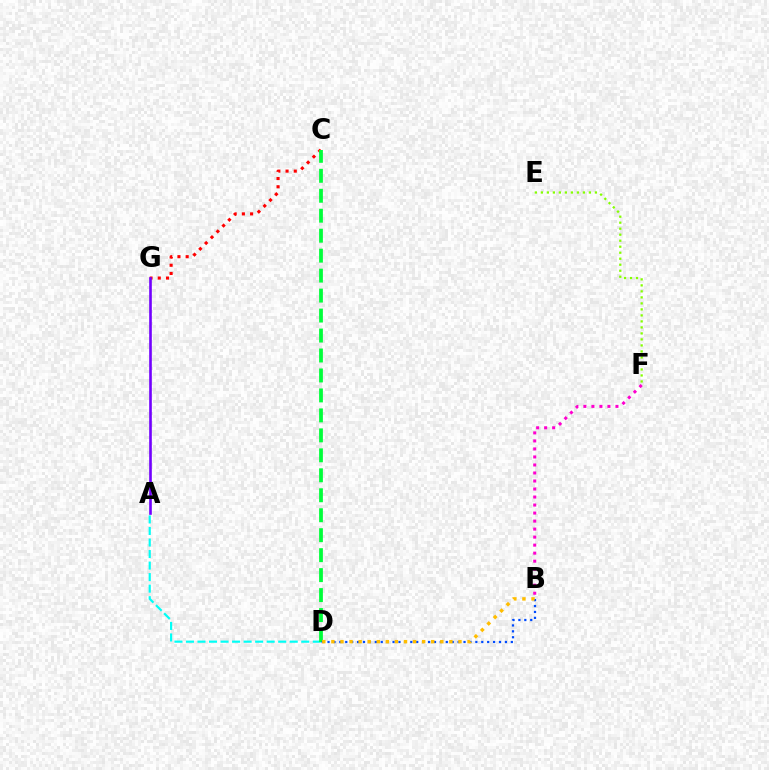{('C', 'G'): [{'color': '#ff0000', 'line_style': 'dotted', 'thickness': 2.23}], ('B', 'F'): [{'color': '#ff00cf', 'line_style': 'dotted', 'thickness': 2.18}], ('A', 'D'): [{'color': '#00fff6', 'line_style': 'dashed', 'thickness': 1.57}], ('C', 'D'): [{'color': '#00ff39', 'line_style': 'dashed', 'thickness': 2.71}], ('A', 'G'): [{'color': '#7200ff', 'line_style': 'solid', 'thickness': 1.89}], ('B', 'D'): [{'color': '#004bff', 'line_style': 'dotted', 'thickness': 1.61}, {'color': '#ffbd00', 'line_style': 'dotted', 'thickness': 2.47}], ('E', 'F'): [{'color': '#84ff00', 'line_style': 'dotted', 'thickness': 1.63}]}